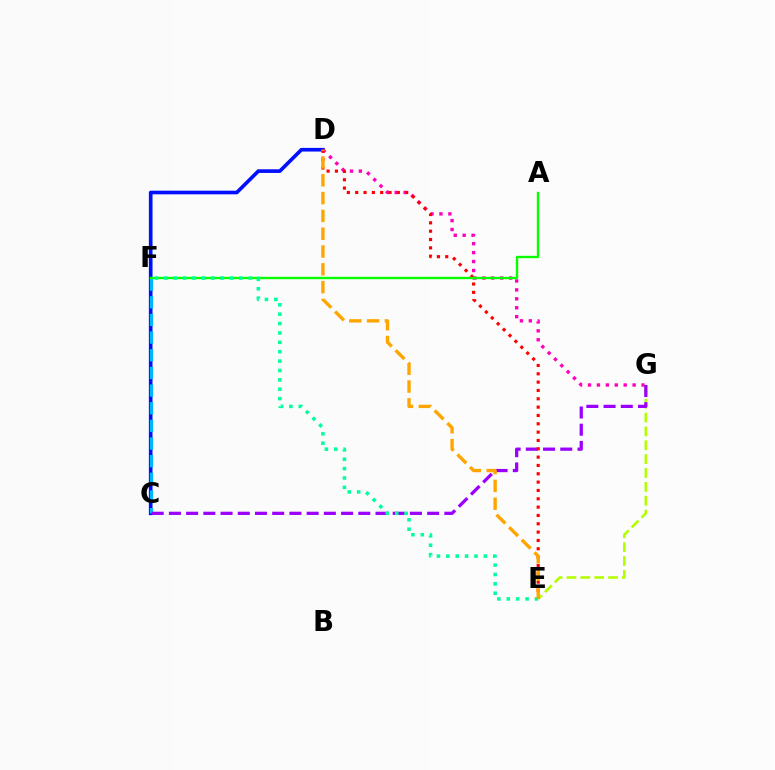{('C', 'D'): [{'color': '#0010ff', 'line_style': 'solid', 'thickness': 2.63}], ('C', 'F'): [{'color': '#00b5ff', 'line_style': 'dashed', 'thickness': 2.4}], ('D', 'G'): [{'color': '#ff00bd', 'line_style': 'dotted', 'thickness': 2.42}], ('E', 'G'): [{'color': '#b3ff00', 'line_style': 'dashed', 'thickness': 1.88}], ('C', 'G'): [{'color': '#9b00ff', 'line_style': 'dashed', 'thickness': 2.34}], ('D', 'E'): [{'color': '#ff0000', 'line_style': 'dotted', 'thickness': 2.26}, {'color': '#ffa500', 'line_style': 'dashed', 'thickness': 2.42}], ('A', 'F'): [{'color': '#08ff00', 'line_style': 'solid', 'thickness': 1.71}], ('E', 'F'): [{'color': '#00ff9d', 'line_style': 'dotted', 'thickness': 2.55}]}